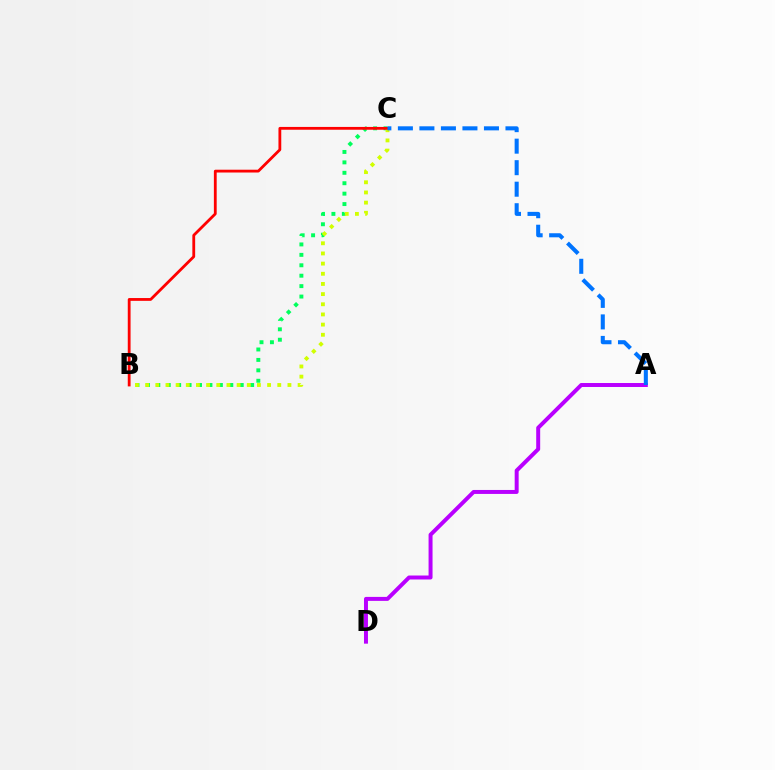{('B', 'C'): [{'color': '#00ff5c', 'line_style': 'dotted', 'thickness': 2.83}, {'color': '#d1ff00', 'line_style': 'dotted', 'thickness': 2.76}, {'color': '#ff0000', 'line_style': 'solid', 'thickness': 2.02}], ('A', 'D'): [{'color': '#b900ff', 'line_style': 'solid', 'thickness': 2.86}], ('A', 'C'): [{'color': '#0074ff', 'line_style': 'dashed', 'thickness': 2.92}]}